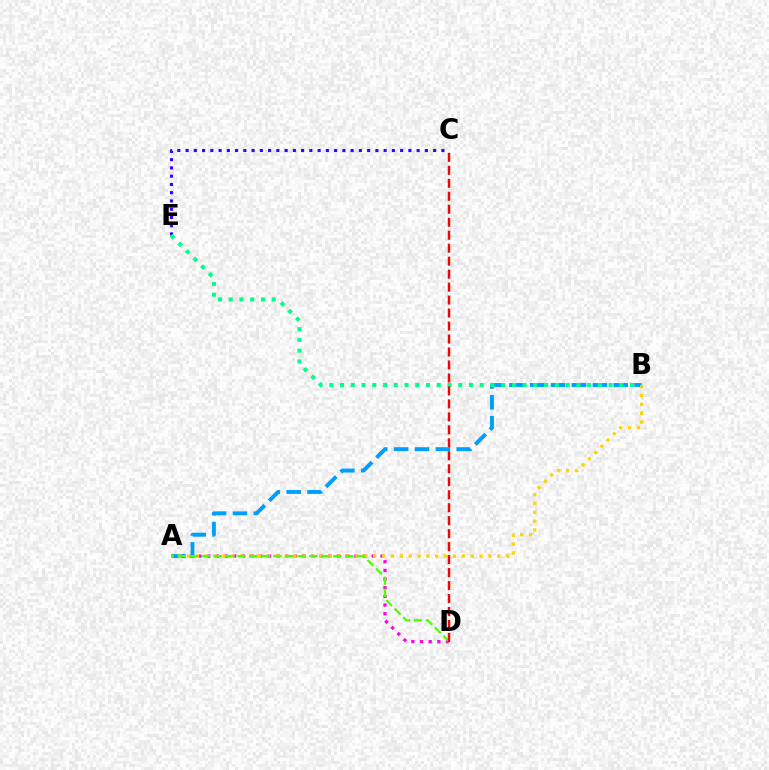{('A', 'D'): [{'color': '#ff00ed', 'line_style': 'dotted', 'thickness': 2.35}, {'color': '#4fff00', 'line_style': 'dashed', 'thickness': 1.63}], ('C', 'E'): [{'color': '#3700ff', 'line_style': 'dotted', 'thickness': 2.24}], ('A', 'B'): [{'color': '#009eff', 'line_style': 'dashed', 'thickness': 2.83}, {'color': '#ffd500', 'line_style': 'dotted', 'thickness': 2.41}], ('B', 'E'): [{'color': '#00ff86', 'line_style': 'dotted', 'thickness': 2.92}], ('C', 'D'): [{'color': '#ff0000', 'line_style': 'dashed', 'thickness': 1.76}]}